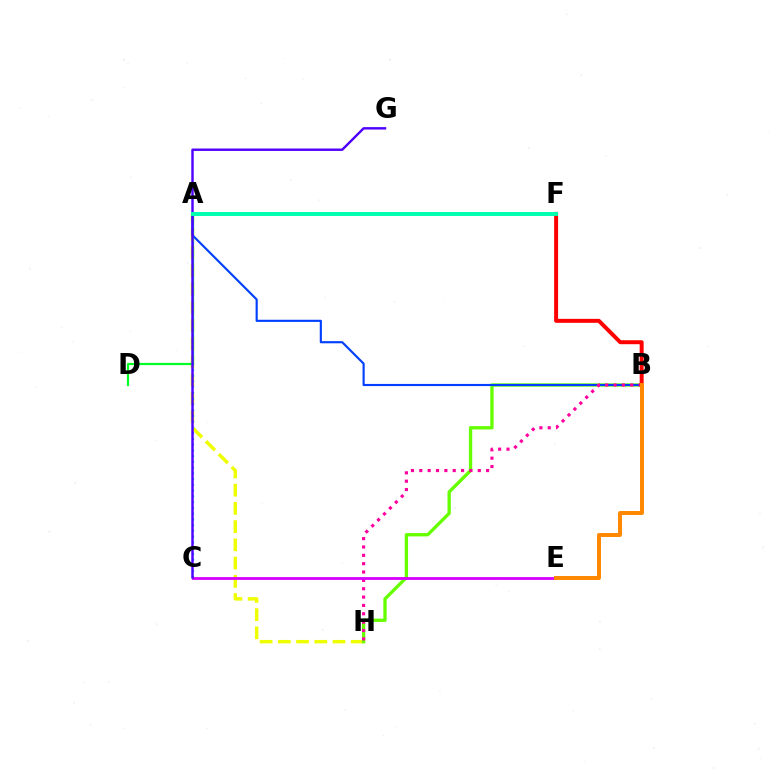{('A', 'H'): [{'color': '#eeff00', 'line_style': 'dashed', 'thickness': 2.48}], ('B', 'H'): [{'color': '#66ff00', 'line_style': 'solid', 'thickness': 2.4}, {'color': '#ff00a0', 'line_style': 'dotted', 'thickness': 2.27}], ('A', 'D'): [{'color': '#00ff27', 'line_style': 'solid', 'thickness': 1.58}], ('A', 'B'): [{'color': '#003fff', 'line_style': 'solid', 'thickness': 1.54}], ('A', 'C'): [{'color': '#00c7ff', 'line_style': 'dotted', 'thickness': 1.56}], ('B', 'F'): [{'color': '#ff0000', 'line_style': 'solid', 'thickness': 2.85}], ('C', 'E'): [{'color': '#d600ff', 'line_style': 'solid', 'thickness': 2.02}], ('B', 'E'): [{'color': '#ff8800', 'line_style': 'solid', 'thickness': 2.86}], ('C', 'G'): [{'color': '#4f00ff', 'line_style': 'solid', 'thickness': 1.74}], ('A', 'F'): [{'color': '#00ffaf', 'line_style': 'solid', 'thickness': 2.84}]}